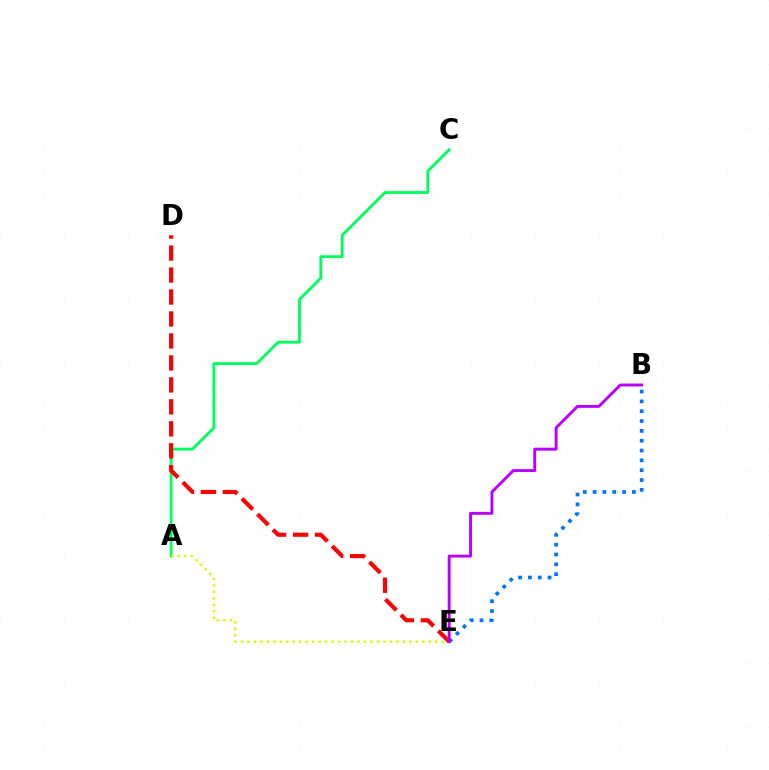{('B', 'E'): [{'color': '#0074ff', 'line_style': 'dotted', 'thickness': 2.67}, {'color': '#b900ff', 'line_style': 'solid', 'thickness': 2.11}], ('A', 'C'): [{'color': '#00ff5c', 'line_style': 'solid', 'thickness': 2.03}], ('D', 'E'): [{'color': '#ff0000', 'line_style': 'dashed', 'thickness': 2.99}], ('A', 'E'): [{'color': '#d1ff00', 'line_style': 'dotted', 'thickness': 1.76}]}